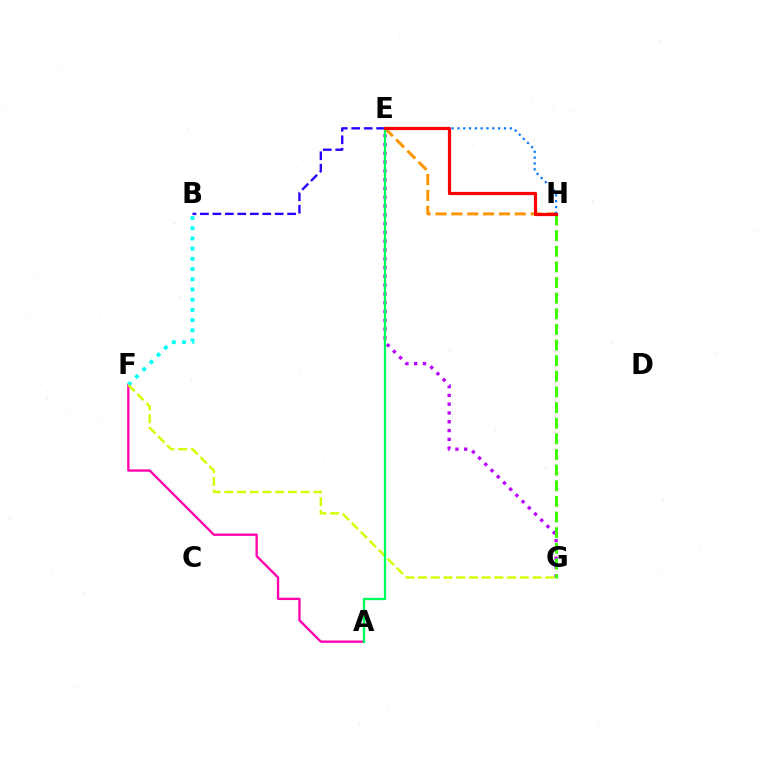{('E', 'G'): [{'color': '#b900ff', 'line_style': 'dotted', 'thickness': 2.39}], ('A', 'F'): [{'color': '#ff00ac', 'line_style': 'solid', 'thickness': 1.68}], ('B', 'F'): [{'color': '#00fff6', 'line_style': 'dotted', 'thickness': 2.77}], ('E', 'H'): [{'color': '#ff9400', 'line_style': 'dashed', 'thickness': 2.15}, {'color': '#0074ff', 'line_style': 'dotted', 'thickness': 1.58}, {'color': '#ff0000', 'line_style': 'solid', 'thickness': 2.3}], ('G', 'H'): [{'color': '#3dff00', 'line_style': 'dashed', 'thickness': 2.12}], ('F', 'G'): [{'color': '#d1ff00', 'line_style': 'dashed', 'thickness': 1.73}], ('B', 'E'): [{'color': '#2500ff', 'line_style': 'dashed', 'thickness': 1.69}], ('A', 'E'): [{'color': '#00ff5c', 'line_style': 'solid', 'thickness': 1.68}]}